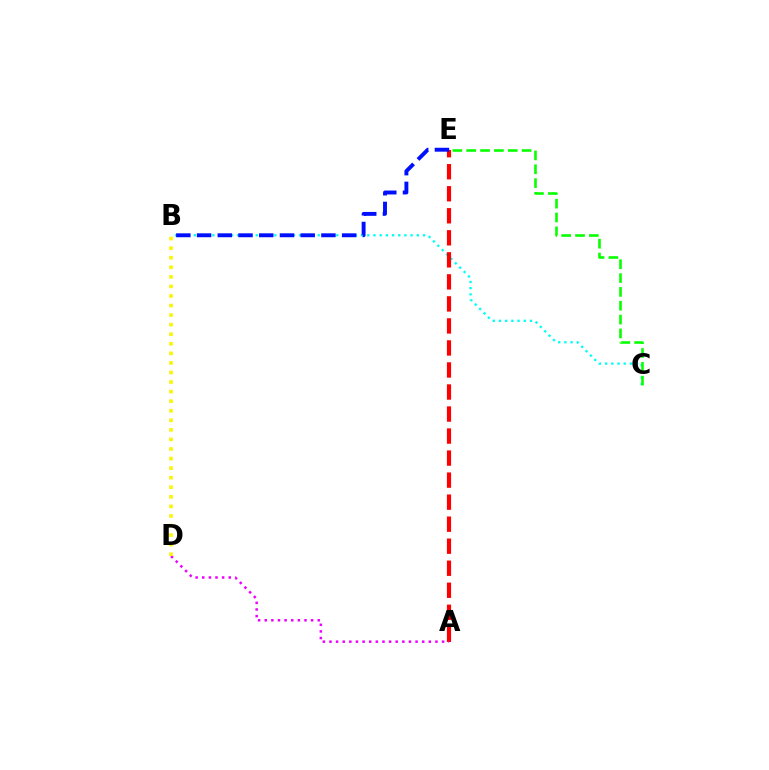{('B', 'C'): [{'color': '#00fff6', 'line_style': 'dotted', 'thickness': 1.68}], ('A', 'E'): [{'color': '#ff0000', 'line_style': 'dashed', 'thickness': 2.99}], ('B', 'E'): [{'color': '#0010ff', 'line_style': 'dashed', 'thickness': 2.82}], ('C', 'E'): [{'color': '#08ff00', 'line_style': 'dashed', 'thickness': 1.88}], ('A', 'D'): [{'color': '#ee00ff', 'line_style': 'dotted', 'thickness': 1.8}], ('B', 'D'): [{'color': '#fcf500', 'line_style': 'dotted', 'thickness': 2.6}]}